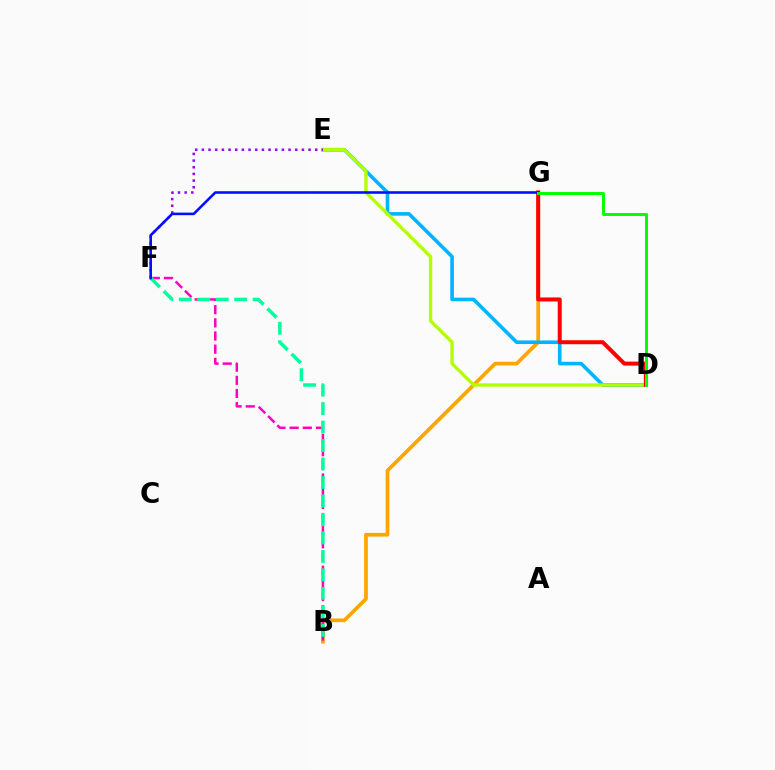{('B', 'G'): [{'color': '#ffa500', 'line_style': 'solid', 'thickness': 2.67}], ('D', 'E'): [{'color': '#00b5ff', 'line_style': 'solid', 'thickness': 2.59}, {'color': '#b3ff00', 'line_style': 'solid', 'thickness': 2.4}], ('E', 'F'): [{'color': '#9b00ff', 'line_style': 'dotted', 'thickness': 1.81}], ('B', 'F'): [{'color': '#ff00bd', 'line_style': 'dashed', 'thickness': 1.79}, {'color': '#00ff9d', 'line_style': 'dashed', 'thickness': 2.51}], ('D', 'G'): [{'color': '#ff0000', 'line_style': 'solid', 'thickness': 2.88}, {'color': '#08ff00', 'line_style': 'solid', 'thickness': 2.16}], ('F', 'G'): [{'color': '#0010ff', 'line_style': 'solid', 'thickness': 1.86}]}